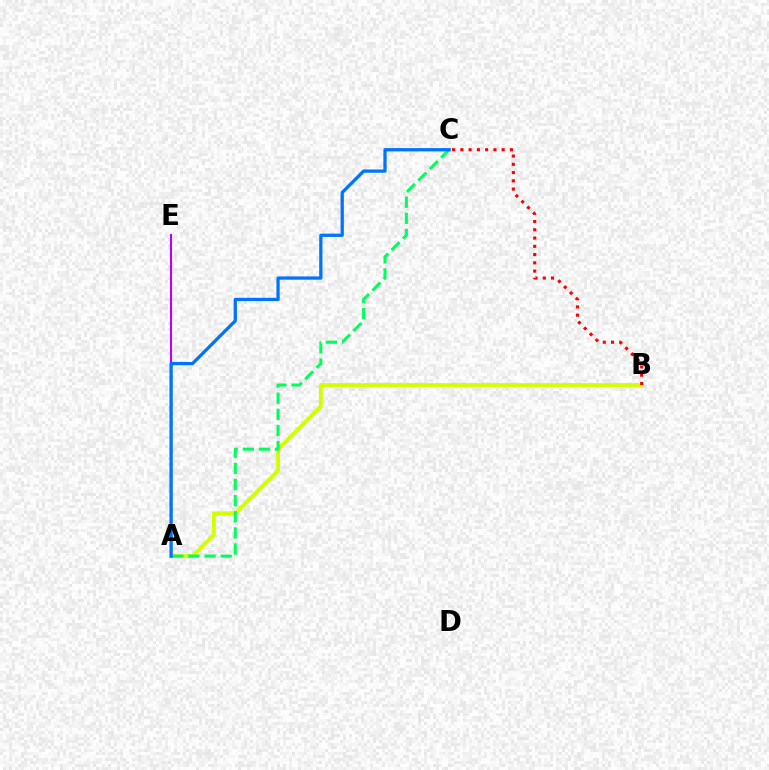{('A', 'B'): [{'color': '#d1ff00', 'line_style': 'solid', 'thickness': 2.74}], ('A', 'C'): [{'color': '#00ff5c', 'line_style': 'dashed', 'thickness': 2.19}, {'color': '#0074ff', 'line_style': 'solid', 'thickness': 2.35}], ('A', 'E'): [{'color': '#b900ff', 'line_style': 'solid', 'thickness': 1.53}], ('B', 'C'): [{'color': '#ff0000', 'line_style': 'dotted', 'thickness': 2.24}]}